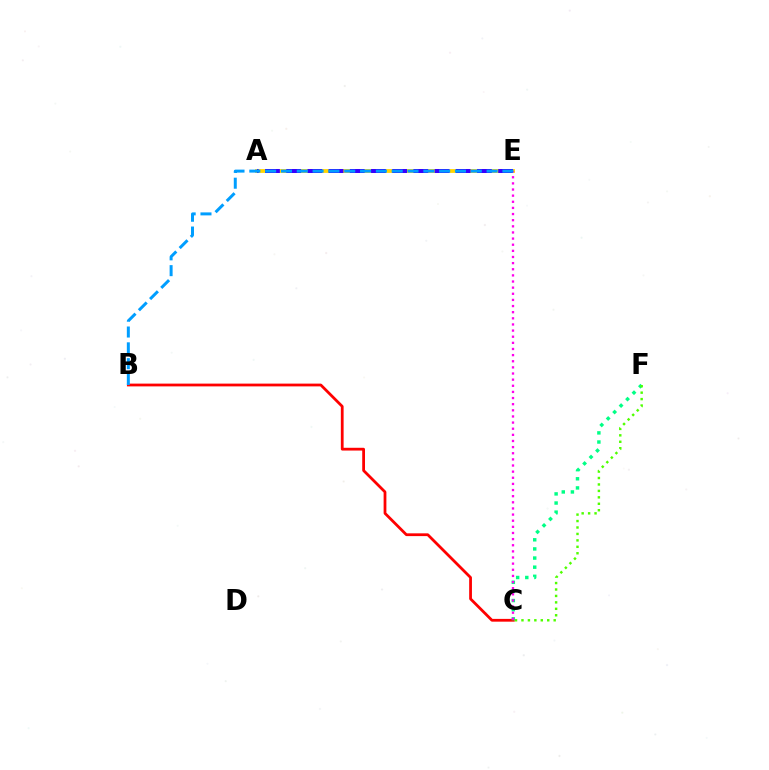{('B', 'C'): [{'color': '#ff0000', 'line_style': 'solid', 'thickness': 2.0}], ('A', 'E'): [{'color': '#ffd500', 'line_style': 'solid', 'thickness': 2.73}, {'color': '#3700ff', 'line_style': 'dashed', 'thickness': 2.88}], ('C', 'F'): [{'color': '#00ff86', 'line_style': 'dotted', 'thickness': 2.48}, {'color': '#4fff00', 'line_style': 'dotted', 'thickness': 1.75}], ('C', 'E'): [{'color': '#ff00ed', 'line_style': 'dotted', 'thickness': 1.67}], ('B', 'E'): [{'color': '#009eff', 'line_style': 'dashed', 'thickness': 2.15}]}